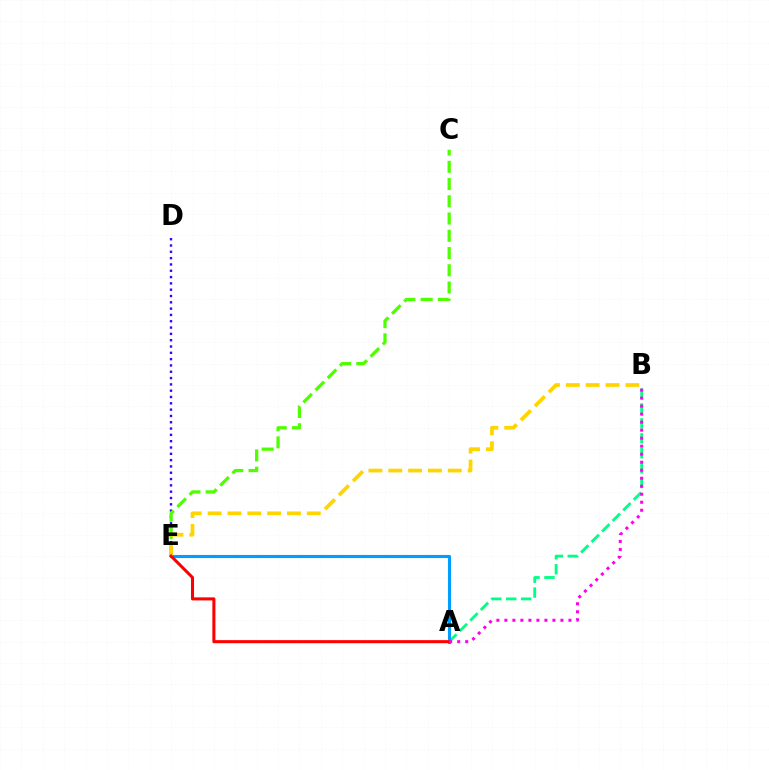{('D', 'E'): [{'color': '#3700ff', 'line_style': 'dotted', 'thickness': 1.72}], ('A', 'B'): [{'color': '#00ff86', 'line_style': 'dashed', 'thickness': 2.03}, {'color': '#ff00ed', 'line_style': 'dotted', 'thickness': 2.18}], ('C', 'E'): [{'color': '#4fff00', 'line_style': 'dashed', 'thickness': 2.34}], ('A', 'E'): [{'color': '#009eff', 'line_style': 'solid', 'thickness': 2.23}, {'color': '#ff0000', 'line_style': 'solid', 'thickness': 2.2}], ('B', 'E'): [{'color': '#ffd500', 'line_style': 'dashed', 'thickness': 2.69}]}